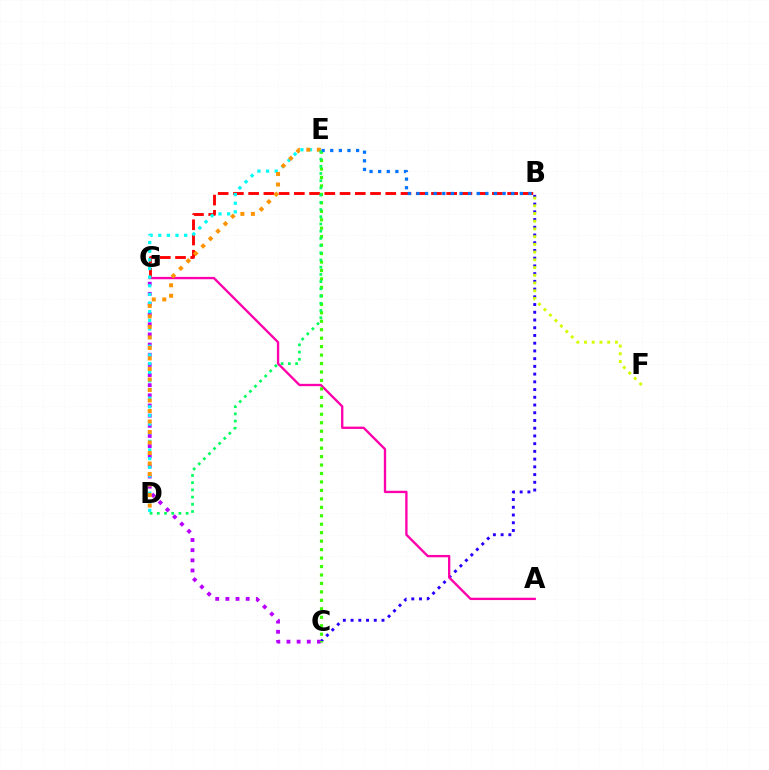{('B', 'G'): [{'color': '#ff0000', 'line_style': 'dashed', 'thickness': 2.07}], ('B', 'C'): [{'color': '#2500ff', 'line_style': 'dotted', 'thickness': 2.1}], ('C', 'G'): [{'color': '#b900ff', 'line_style': 'dotted', 'thickness': 2.76}], ('A', 'G'): [{'color': '#ff00ac', 'line_style': 'solid', 'thickness': 1.68}], ('D', 'E'): [{'color': '#00fff6', 'line_style': 'dotted', 'thickness': 2.35}, {'color': '#ff9400', 'line_style': 'dotted', 'thickness': 2.85}, {'color': '#00ff5c', 'line_style': 'dotted', 'thickness': 1.96}], ('C', 'E'): [{'color': '#3dff00', 'line_style': 'dotted', 'thickness': 2.3}], ('B', 'E'): [{'color': '#0074ff', 'line_style': 'dotted', 'thickness': 2.34}], ('B', 'F'): [{'color': '#d1ff00', 'line_style': 'dotted', 'thickness': 2.1}]}